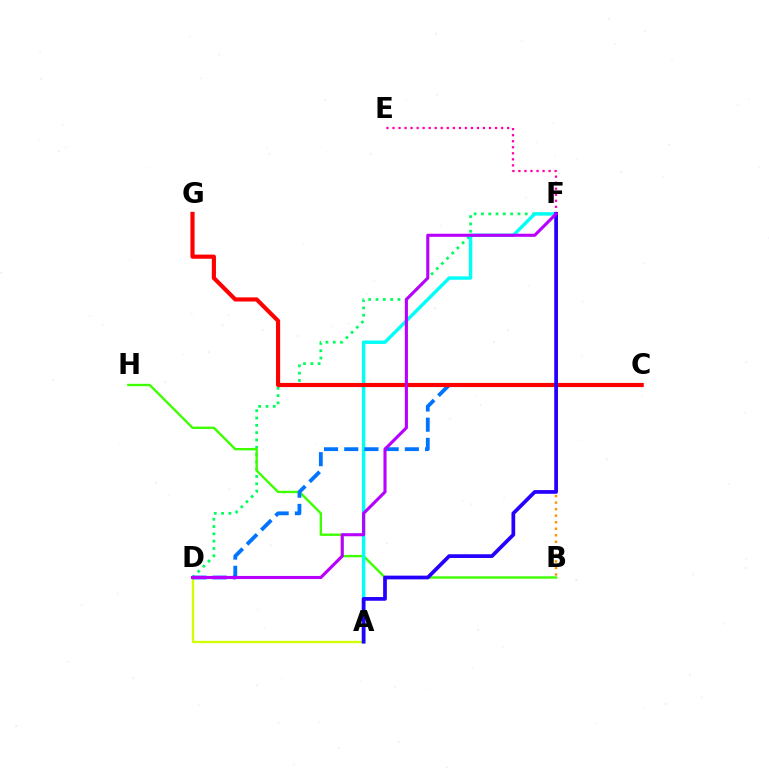{('D', 'F'): [{'color': '#00ff5c', 'line_style': 'dotted', 'thickness': 1.98}, {'color': '#b900ff', 'line_style': 'solid', 'thickness': 2.23}], ('B', 'H'): [{'color': '#3dff00', 'line_style': 'solid', 'thickness': 1.7}], ('E', 'F'): [{'color': '#ff00ac', 'line_style': 'dotted', 'thickness': 1.64}], ('A', 'D'): [{'color': '#d1ff00', 'line_style': 'solid', 'thickness': 1.65}], ('A', 'F'): [{'color': '#00fff6', 'line_style': 'solid', 'thickness': 2.45}, {'color': '#2500ff', 'line_style': 'solid', 'thickness': 2.68}], ('B', 'F'): [{'color': '#ff9400', 'line_style': 'dotted', 'thickness': 1.77}], ('C', 'D'): [{'color': '#0074ff', 'line_style': 'dashed', 'thickness': 2.74}], ('C', 'G'): [{'color': '#ff0000', 'line_style': 'solid', 'thickness': 2.98}]}